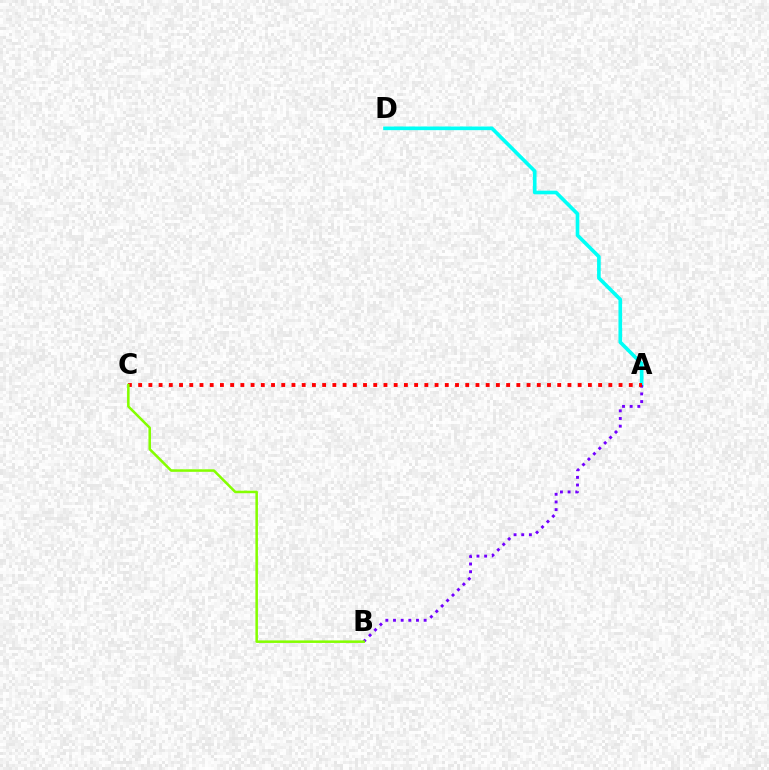{('A', 'D'): [{'color': '#00fff6', 'line_style': 'solid', 'thickness': 2.62}], ('A', 'B'): [{'color': '#7200ff', 'line_style': 'dotted', 'thickness': 2.08}], ('A', 'C'): [{'color': '#ff0000', 'line_style': 'dotted', 'thickness': 2.78}], ('B', 'C'): [{'color': '#84ff00', 'line_style': 'solid', 'thickness': 1.82}]}